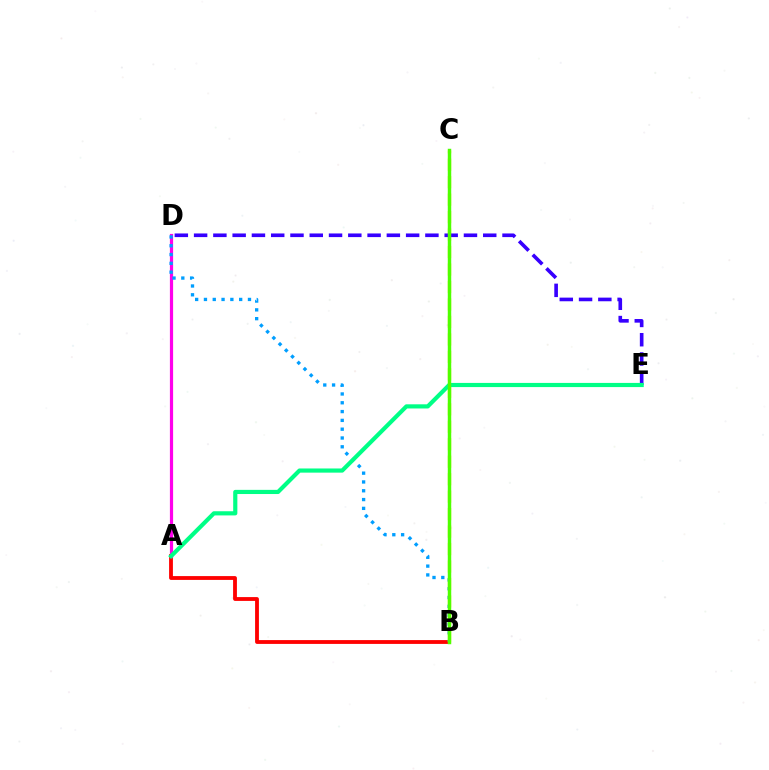{('A', 'B'): [{'color': '#ff0000', 'line_style': 'solid', 'thickness': 2.75}], ('A', 'D'): [{'color': '#ff00ed', 'line_style': 'solid', 'thickness': 2.31}], ('B', 'D'): [{'color': '#009eff', 'line_style': 'dotted', 'thickness': 2.39}], ('B', 'C'): [{'color': '#ffd500', 'line_style': 'dashed', 'thickness': 2.37}, {'color': '#4fff00', 'line_style': 'solid', 'thickness': 2.49}], ('D', 'E'): [{'color': '#3700ff', 'line_style': 'dashed', 'thickness': 2.62}], ('A', 'E'): [{'color': '#00ff86', 'line_style': 'solid', 'thickness': 3.0}]}